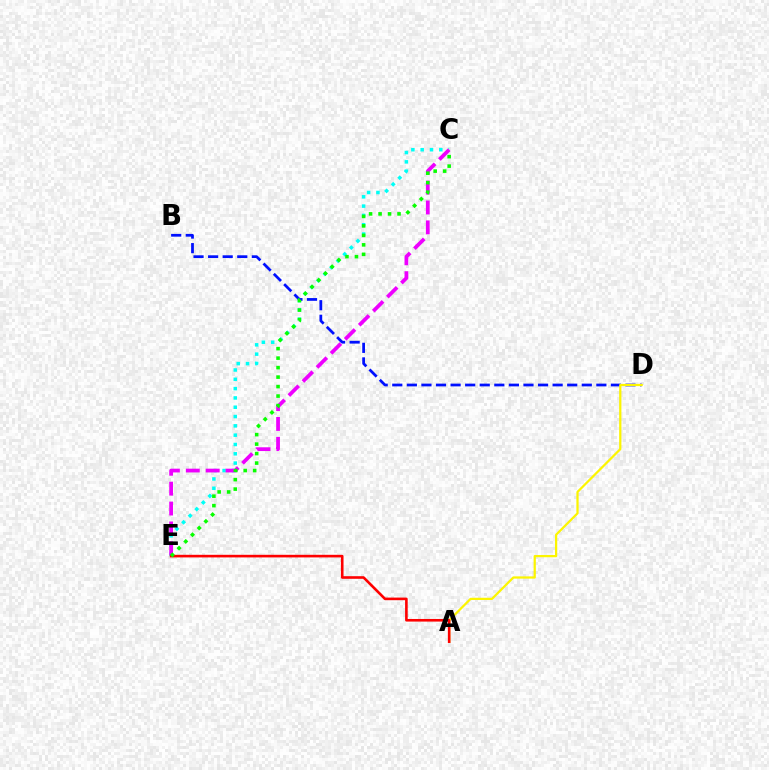{('C', 'E'): [{'color': '#00fff6', 'line_style': 'dotted', 'thickness': 2.53}, {'color': '#ee00ff', 'line_style': 'dashed', 'thickness': 2.7}, {'color': '#08ff00', 'line_style': 'dotted', 'thickness': 2.58}], ('B', 'D'): [{'color': '#0010ff', 'line_style': 'dashed', 'thickness': 1.98}], ('A', 'D'): [{'color': '#fcf500', 'line_style': 'solid', 'thickness': 1.61}], ('A', 'E'): [{'color': '#ff0000', 'line_style': 'solid', 'thickness': 1.88}]}